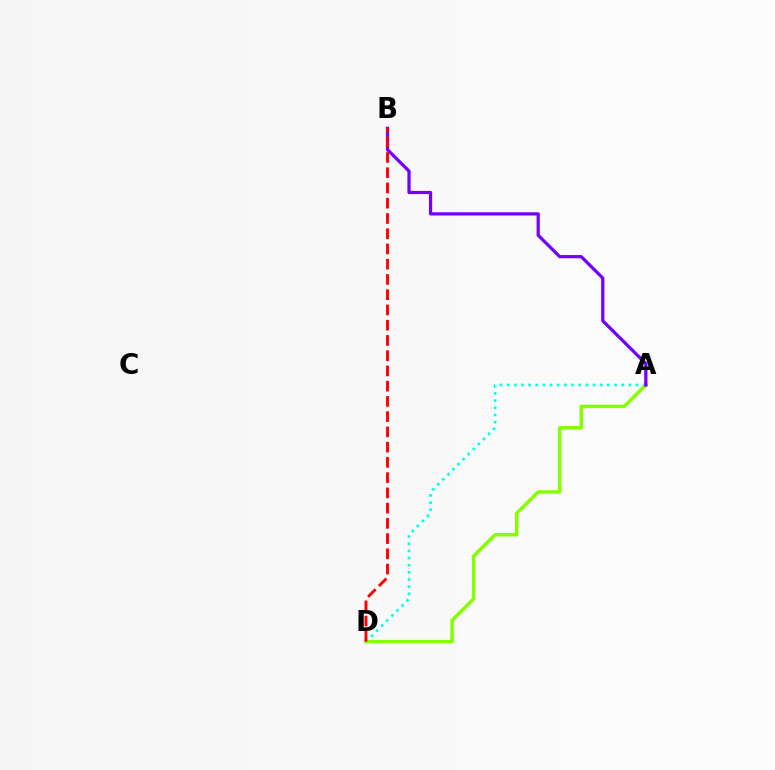{('A', 'D'): [{'color': '#00fff6', 'line_style': 'dotted', 'thickness': 1.94}, {'color': '#84ff00', 'line_style': 'solid', 'thickness': 2.51}], ('A', 'B'): [{'color': '#7200ff', 'line_style': 'solid', 'thickness': 2.32}], ('B', 'D'): [{'color': '#ff0000', 'line_style': 'dashed', 'thickness': 2.07}]}